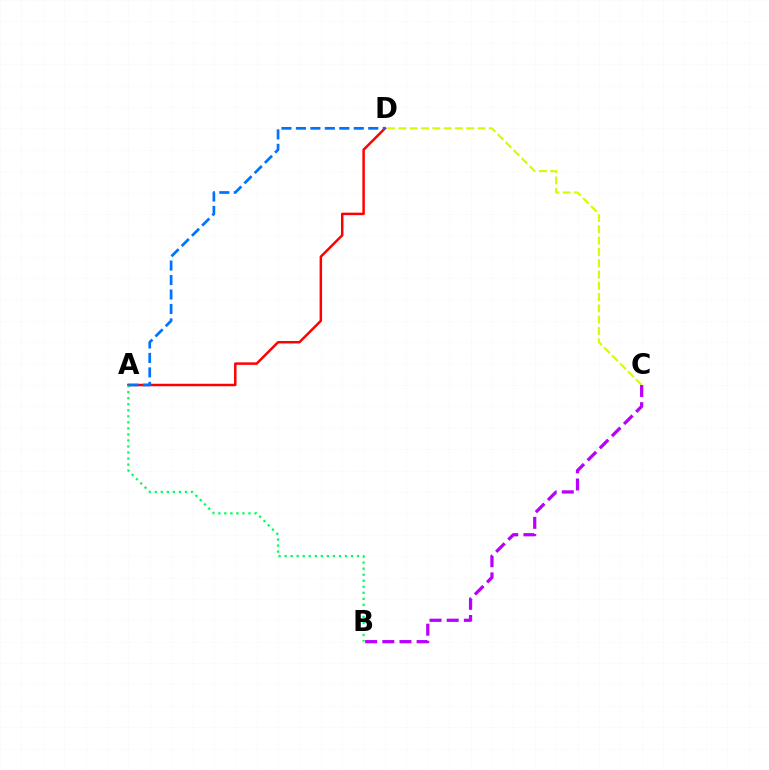{('A', 'D'): [{'color': '#ff0000', 'line_style': 'solid', 'thickness': 1.78}, {'color': '#0074ff', 'line_style': 'dashed', 'thickness': 1.96}], ('C', 'D'): [{'color': '#d1ff00', 'line_style': 'dashed', 'thickness': 1.53}], ('B', 'C'): [{'color': '#b900ff', 'line_style': 'dashed', 'thickness': 2.33}], ('A', 'B'): [{'color': '#00ff5c', 'line_style': 'dotted', 'thickness': 1.64}]}